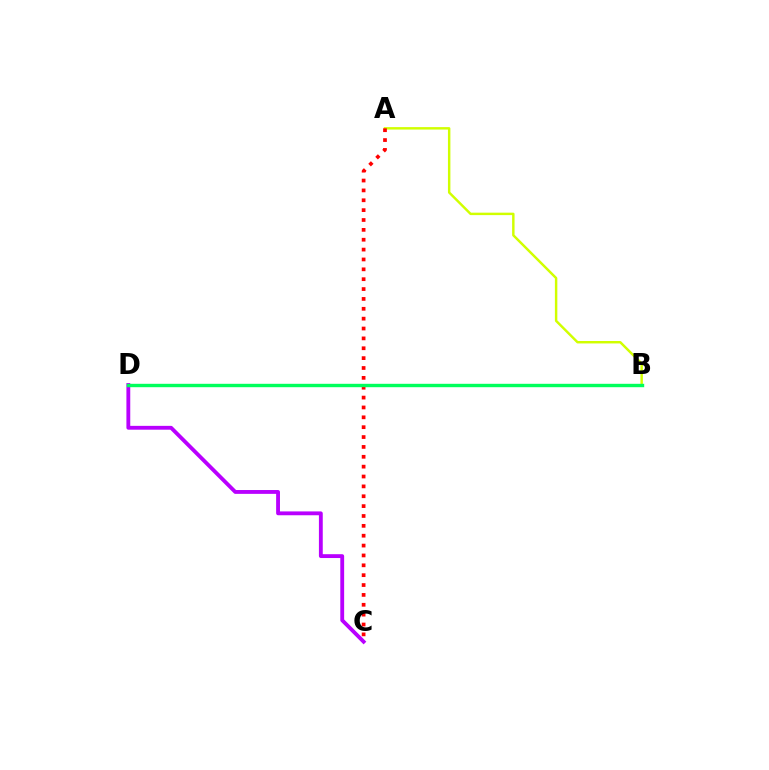{('A', 'B'): [{'color': '#d1ff00', 'line_style': 'solid', 'thickness': 1.76}], ('B', 'D'): [{'color': '#0074ff', 'line_style': 'solid', 'thickness': 1.84}, {'color': '#00ff5c', 'line_style': 'solid', 'thickness': 2.45}], ('C', 'D'): [{'color': '#b900ff', 'line_style': 'solid', 'thickness': 2.76}], ('A', 'C'): [{'color': '#ff0000', 'line_style': 'dotted', 'thickness': 2.68}]}